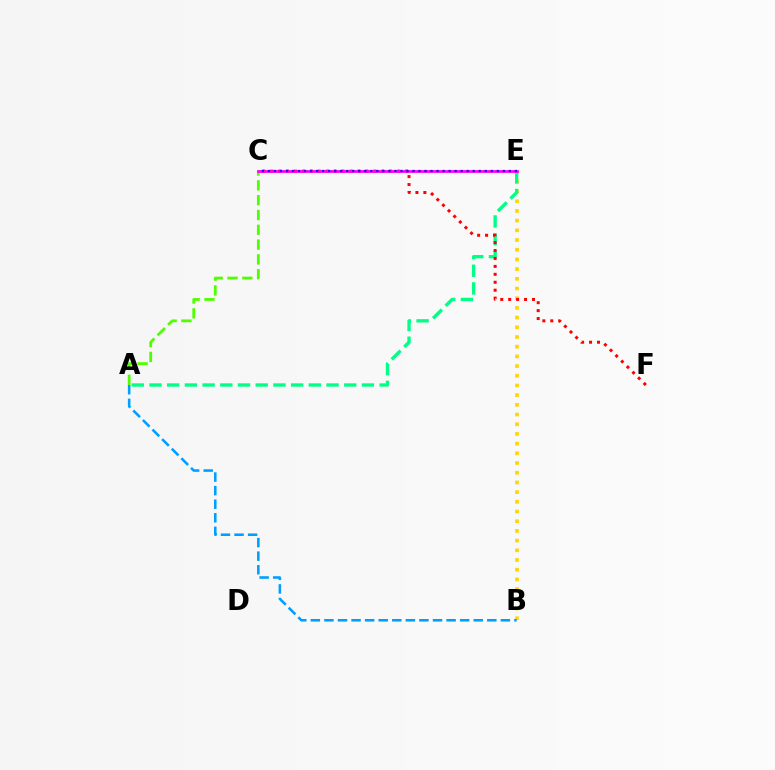{('A', 'C'): [{'color': '#4fff00', 'line_style': 'dashed', 'thickness': 2.01}], ('B', 'E'): [{'color': '#ffd500', 'line_style': 'dotted', 'thickness': 2.63}], ('A', 'B'): [{'color': '#009eff', 'line_style': 'dashed', 'thickness': 1.84}], ('A', 'E'): [{'color': '#00ff86', 'line_style': 'dashed', 'thickness': 2.41}], ('C', 'F'): [{'color': '#ff0000', 'line_style': 'dotted', 'thickness': 2.16}], ('C', 'E'): [{'color': '#ff00ed', 'line_style': 'solid', 'thickness': 1.98}, {'color': '#3700ff', 'line_style': 'dotted', 'thickness': 1.64}]}